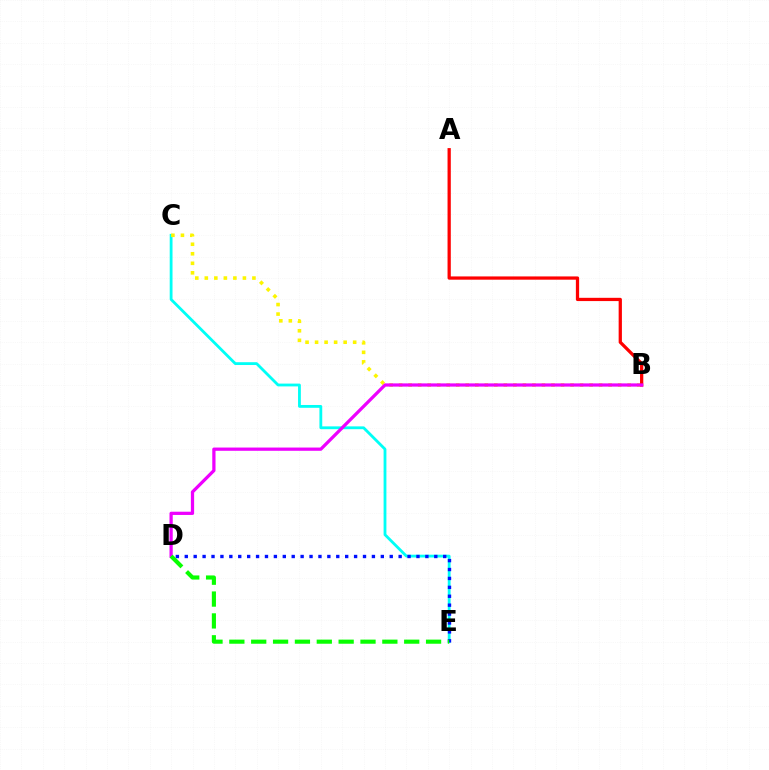{('C', 'E'): [{'color': '#00fff6', 'line_style': 'solid', 'thickness': 2.02}], ('B', 'C'): [{'color': '#fcf500', 'line_style': 'dotted', 'thickness': 2.59}], ('D', 'E'): [{'color': '#0010ff', 'line_style': 'dotted', 'thickness': 2.42}, {'color': '#08ff00', 'line_style': 'dashed', 'thickness': 2.97}], ('A', 'B'): [{'color': '#ff0000', 'line_style': 'solid', 'thickness': 2.35}], ('B', 'D'): [{'color': '#ee00ff', 'line_style': 'solid', 'thickness': 2.33}]}